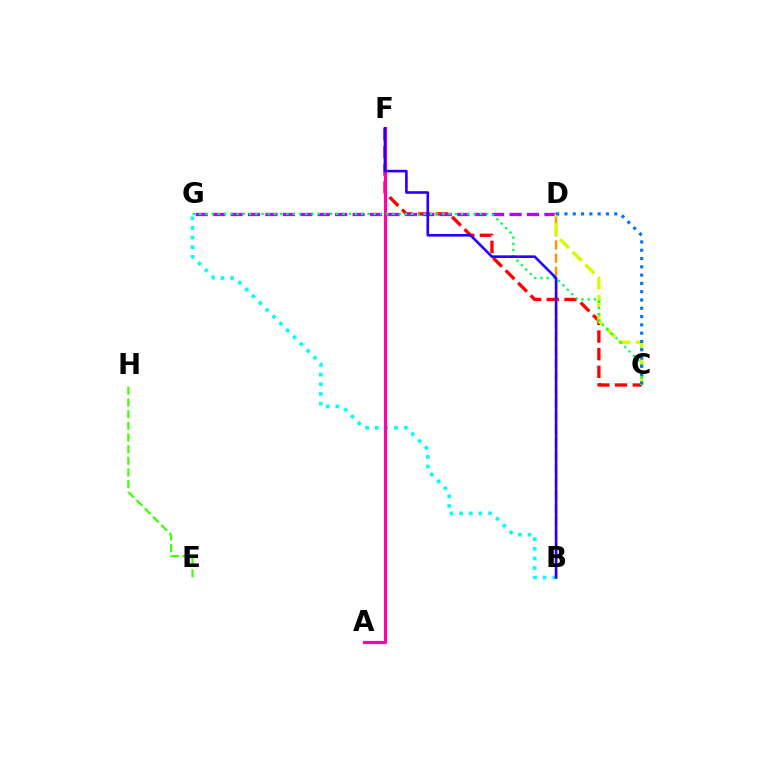{('C', 'F'): [{'color': '#ff0000', 'line_style': 'dashed', 'thickness': 2.4}], ('B', 'D'): [{'color': '#ff9400', 'line_style': 'dashed', 'thickness': 1.79}], ('B', 'G'): [{'color': '#00fff6', 'line_style': 'dotted', 'thickness': 2.62}], ('D', 'G'): [{'color': '#b900ff', 'line_style': 'dashed', 'thickness': 2.37}], ('A', 'F'): [{'color': '#ff00ac', 'line_style': 'solid', 'thickness': 2.27}], ('E', 'H'): [{'color': '#3dff00', 'line_style': 'dashed', 'thickness': 1.58}], ('C', 'D'): [{'color': '#d1ff00', 'line_style': 'dashed', 'thickness': 2.44}, {'color': '#0074ff', 'line_style': 'dotted', 'thickness': 2.25}], ('C', 'G'): [{'color': '#00ff5c', 'line_style': 'dotted', 'thickness': 1.69}], ('B', 'F'): [{'color': '#2500ff', 'line_style': 'solid', 'thickness': 1.88}]}